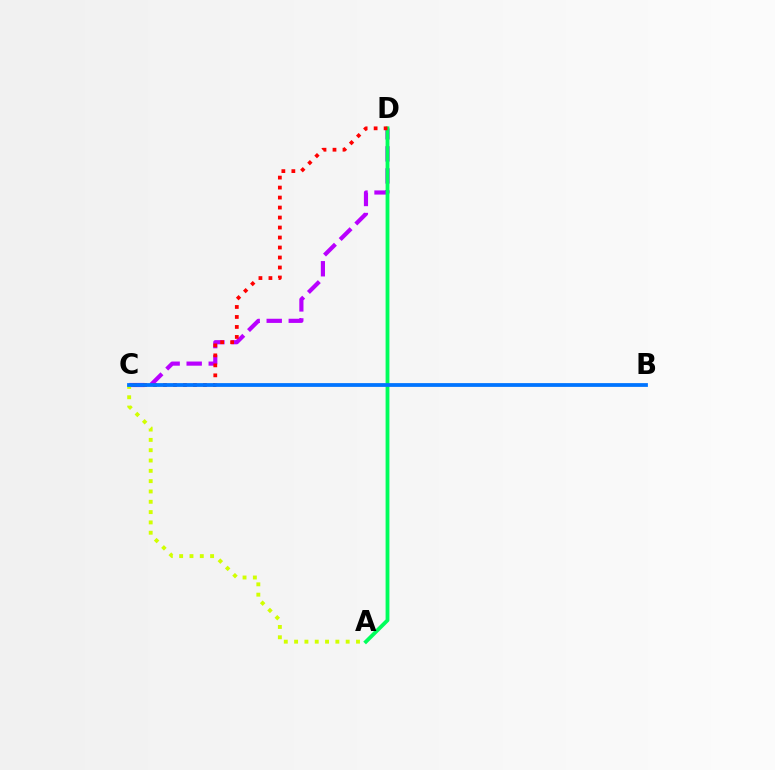{('C', 'D'): [{'color': '#b900ff', 'line_style': 'dashed', 'thickness': 3.0}, {'color': '#ff0000', 'line_style': 'dotted', 'thickness': 2.71}], ('A', 'C'): [{'color': '#d1ff00', 'line_style': 'dotted', 'thickness': 2.8}], ('A', 'D'): [{'color': '#00ff5c', 'line_style': 'solid', 'thickness': 2.75}], ('B', 'C'): [{'color': '#0074ff', 'line_style': 'solid', 'thickness': 2.72}]}